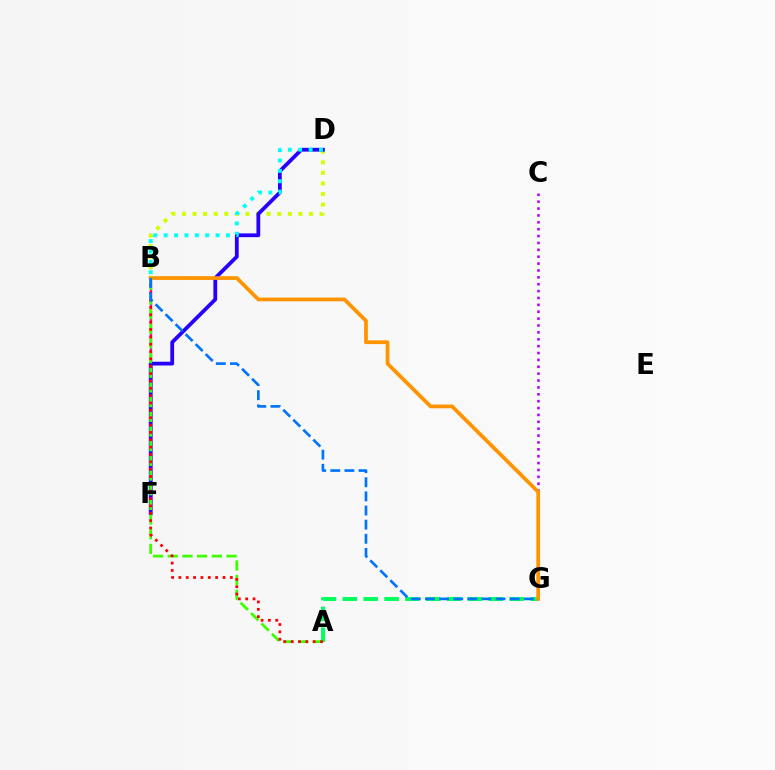{('B', 'F'): [{'color': '#ff00ac', 'line_style': 'solid', 'thickness': 1.68}], ('B', 'D'): [{'color': '#d1ff00', 'line_style': 'dotted', 'thickness': 2.88}, {'color': '#00fff6', 'line_style': 'dotted', 'thickness': 2.82}], ('D', 'F'): [{'color': '#2500ff', 'line_style': 'solid', 'thickness': 2.72}], ('A', 'G'): [{'color': '#00ff5c', 'line_style': 'dashed', 'thickness': 2.83}], ('C', 'G'): [{'color': '#b900ff', 'line_style': 'dotted', 'thickness': 1.87}], ('A', 'B'): [{'color': '#3dff00', 'line_style': 'dashed', 'thickness': 1.99}, {'color': '#ff0000', 'line_style': 'dotted', 'thickness': 2.0}], ('B', 'G'): [{'color': '#ff9400', 'line_style': 'solid', 'thickness': 2.71}, {'color': '#0074ff', 'line_style': 'dashed', 'thickness': 1.92}]}